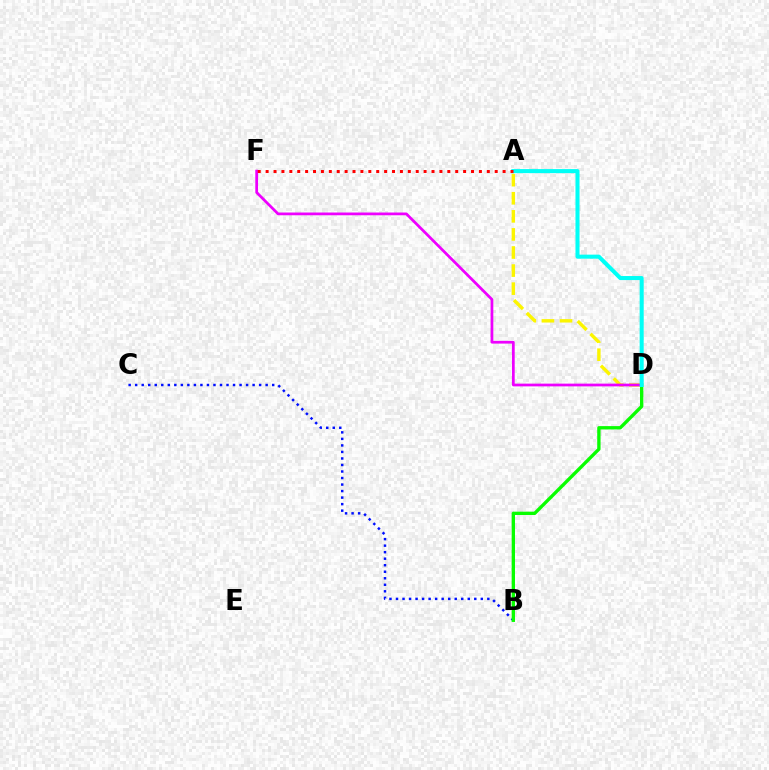{('A', 'D'): [{'color': '#fcf500', 'line_style': 'dashed', 'thickness': 2.46}, {'color': '#00fff6', 'line_style': 'solid', 'thickness': 2.91}], ('B', 'C'): [{'color': '#0010ff', 'line_style': 'dotted', 'thickness': 1.77}], ('B', 'D'): [{'color': '#08ff00', 'line_style': 'solid', 'thickness': 2.41}], ('D', 'F'): [{'color': '#ee00ff', 'line_style': 'solid', 'thickness': 1.98}], ('A', 'F'): [{'color': '#ff0000', 'line_style': 'dotted', 'thickness': 2.15}]}